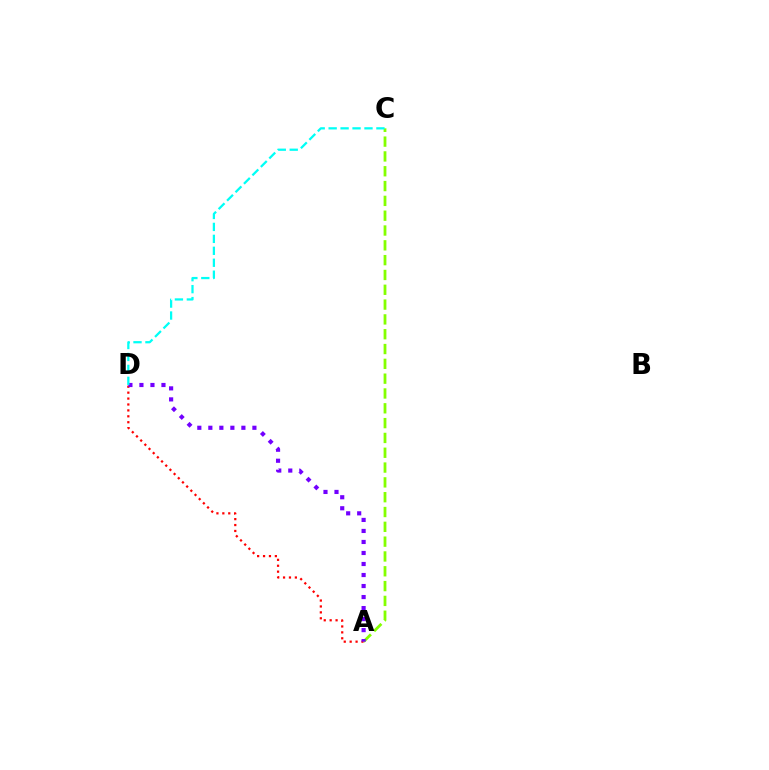{('A', 'D'): [{'color': '#ff0000', 'line_style': 'dotted', 'thickness': 1.61}, {'color': '#7200ff', 'line_style': 'dotted', 'thickness': 2.99}], ('A', 'C'): [{'color': '#84ff00', 'line_style': 'dashed', 'thickness': 2.01}], ('C', 'D'): [{'color': '#00fff6', 'line_style': 'dashed', 'thickness': 1.62}]}